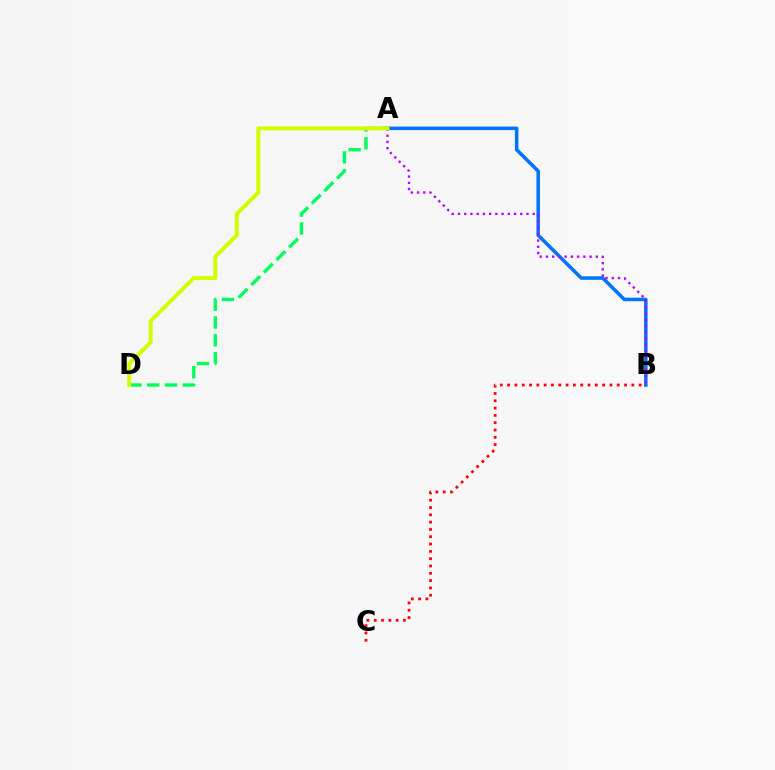{('A', 'B'): [{'color': '#0074ff', 'line_style': 'solid', 'thickness': 2.54}, {'color': '#b900ff', 'line_style': 'dotted', 'thickness': 1.69}], ('A', 'D'): [{'color': '#00ff5c', 'line_style': 'dashed', 'thickness': 2.42}, {'color': '#d1ff00', 'line_style': 'solid', 'thickness': 2.89}], ('B', 'C'): [{'color': '#ff0000', 'line_style': 'dotted', 'thickness': 1.99}]}